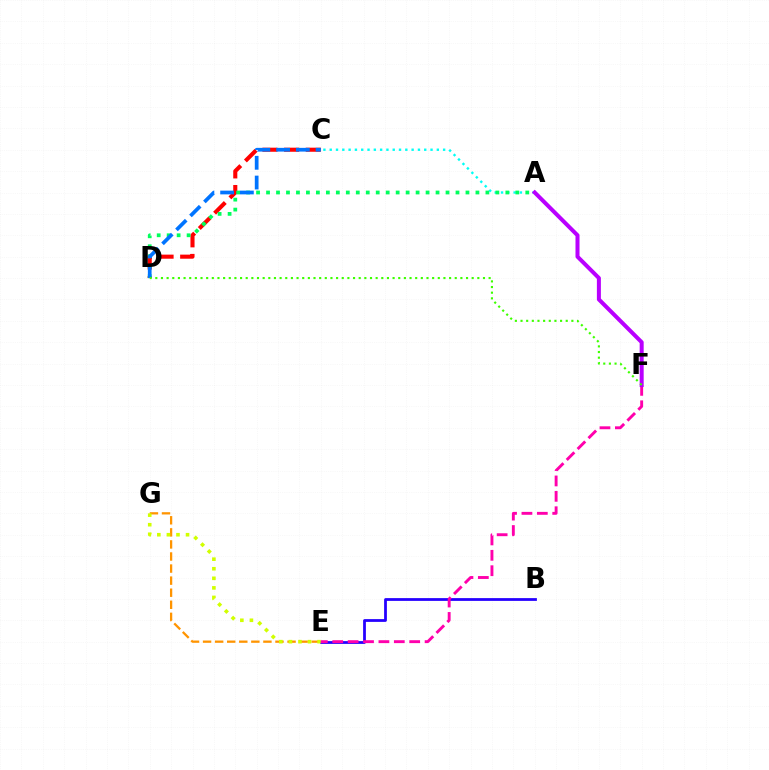{('E', 'G'): [{'color': '#ff9400', 'line_style': 'dashed', 'thickness': 1.64}, {'color': '#d1ff00', 'line_style': 'dotted', 'thickness': 2.6}], ('B', 'E'): [{'color': '#2500ff', 'line_style': 'solid', 'thickness': 1.99}], ('A', 'C'): [{'color': '#00fff6', 'line_style': 'dotted', 'thickness': 1.71}], ('E', 'F'): [{'color': '#ff00ac', 'line_style': 'dashed', 'thickness': 2.09}], ('A', 'F'): [{'color': '#b900ff', 'line_style': 'solid', 'thickness': 2.89}], ('C', 'D'): [{'color': '#ff0000', 'line_style': 'dashed', 'thickness': 2.94}, {'color': '#0074ff', 'line_style': 'dashed', 'thickness': 2.68}], ('A', 'D'): [{'color': '#00ff5c', 'line_style': 'dotted', 'thickness': 2.71}], ('D', 'F'): [{'color': '#3dff00', 'line_style': 'dotted', 'thickness': 1.53}]}